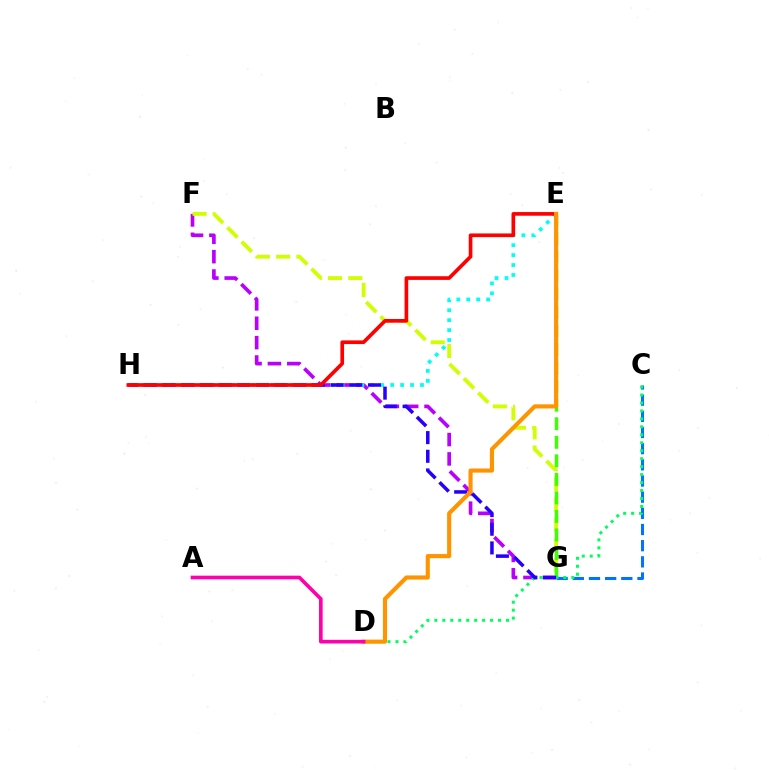{('F', 'G'): [{'color': '#b900ff', 'line_style': 'dashed', 'thickness': 2.63}, {'color': '#d1ff00', 'line_style': 'dashed', 'thickness': 2.75}], ('E', 'G'): [{'color': '#3dff00', 'line_style': 'dashed', 'thickness': 2.52}], ('E', 'H'): [{'color': '#00fff6', 'line_style': 'dotted', 'thickness': 2.7}, {'color': '#ff0000', 'line_style': 'solid', 'thickness': 2.64}], ('C', 'G'): [{'color': '#0074ff', 'line_style': 'dashed', 'thickness': 2.2}], ('C', 'D'): [{'color': '#00ff5c', 'line_style': 'dotted', 'thickness': 2.16}], ('G', 'H'): [{'color': '#2500ff', 'line_style': 'dashed', 'thickness': 2.54}], ('D', 'E'): [{'color': '#ff9400', 'line_style': 'solid', 'thickness': 2.96}], ('A', 'D'): [{'color': '#ff00ac', 'line_style': 'solid', 'thickness': 2.62}]}